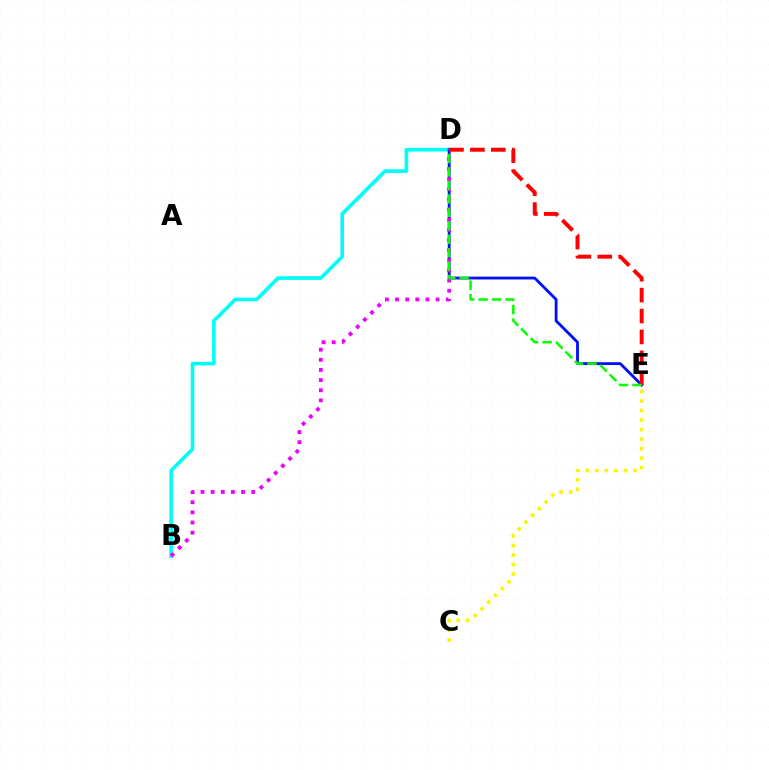{('B', 'D'): [{'color': '#00fff6', 'line_style': 'solid', 'thickness': 2.62}, {'color': '#ee00ff', 'line_style': 'dotted', 'thickness': 2.75}], ('D', 'E'): [{'color': '#0010ff', 'line_style': 'solid', 'thickness': 2.03}, {'color': '#ff0000', 'line_style': 'dashed', 'thickness': 2.84}, {'color': '#08ff00', 'line_style': 'dashed', 'thickness': 1.83}], ('C', 'E'): [{'color': '#fcf500', 'line_style': 'dotted', 'thickness': 2.59}]}